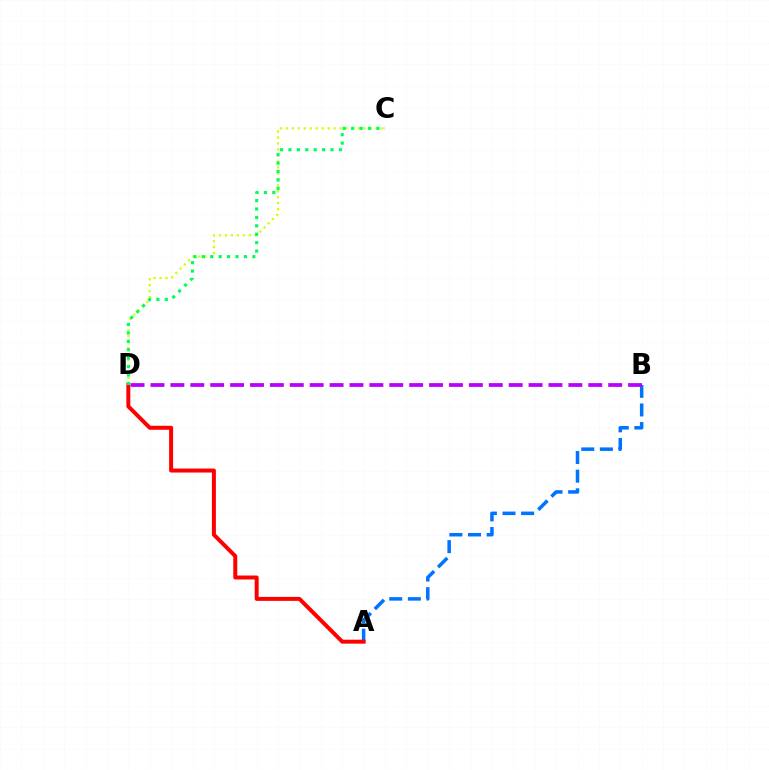{('A', 'B'): [{'color': '#0074ff', 'line_style': 'dashed', 'thickness': 2.53}], ('A', 'D'): [{'color': '#ff0000', 'line_style': 'solid', 'thickness': 2.86}], ('C', 'D'): [{'color': '#d1ff00', 'line_style': 'dotted', 'thickness': 1.62}, {'color': '#00ff5c', 'line_style': 'dotted', 'thickness': 2.29}], ('B', 'D'): [{'color': '#b900ff', 'line_style': 'dashed', 'thickness': 2.7}]}